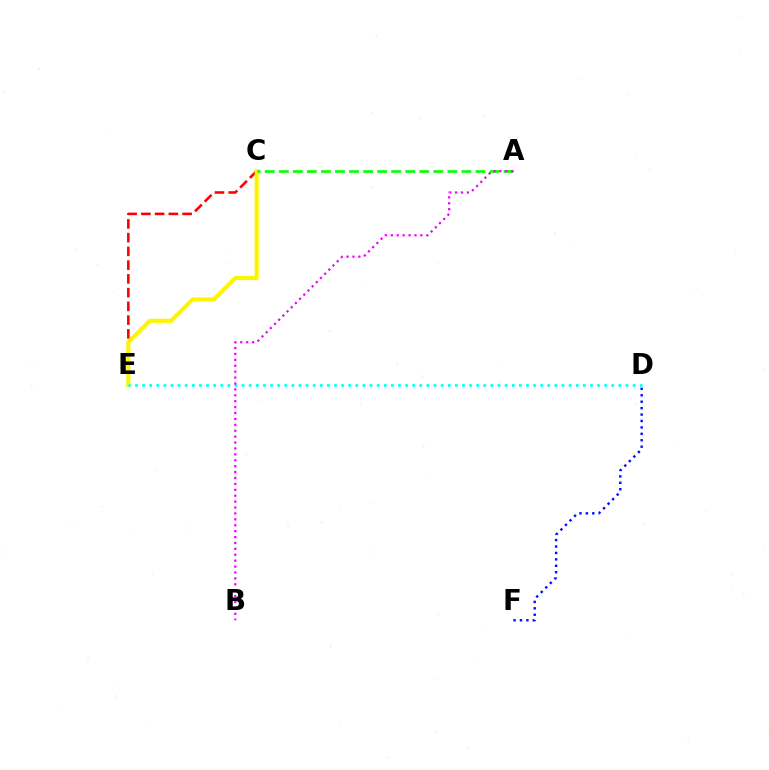{('C', 'E'): [{'color': '#ff0000', 'line_style': 'dashed', 'thickness': 1.87}, {'color': '#fcf500', 'line_style': 'solid', 'thickness': 2.97}], ('D', 'F'): [{'color': '#0010ff', 'line_style': 'dotted', 'thickness': 1.75}], ('A', 'C'): [{'color': '#08ff00', 'line_style': 'dashed', 'thickness': 1.91}], ('D', 'E'): [{'color': '#00fff6', 'line_style': 'dotted', 'thickness': 1.93}], ('A', 'B'): [{'color': '#ee00ff', 'line_style': 'dotted', 'thickness': 1.6}]}